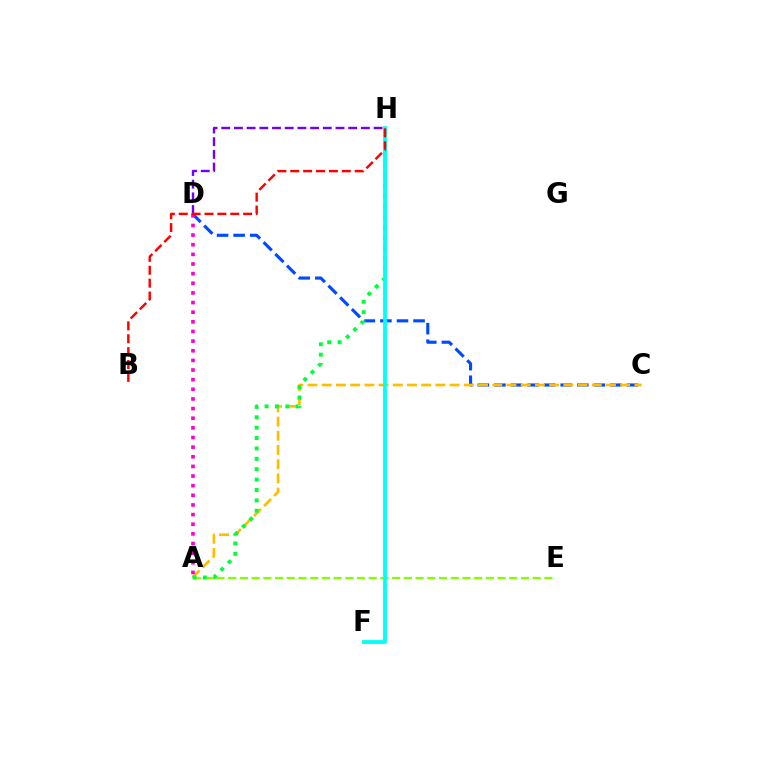{('A', 'E'): [{'color': '#84ff00', 'line_style': 'dashed', 'thickness': 1.59}], ('C', 'D'): [{'color': '#004bff', 'line_style': 'dashed', 'thickness': 2.25}], ('A', 'C'): [{'color': '#ffbd00', 'line_style': 'dashed', 'thickness': 1.93}], ('D', 'H'): [{'color': '#7200ff', 'line_style': 'dashed', 'thickness': 1.72}], ('A', 'H'): [{'color': '#00ff39', 'line_style': 'dotted', 'thickness': 2.82}], ('F', 'H'): [{'color': '#00fff6', 'line_style': 'solid', 'thickness': 2.73}], ('A', 'D'): [{'color': '#ff00cf', 'line_style': 'dotted', 'thickness': 2.62}], ('B', 'H'): [{'color': '#ff0000', 'line_style': 'dashed', 'thickness': 1.75}]}